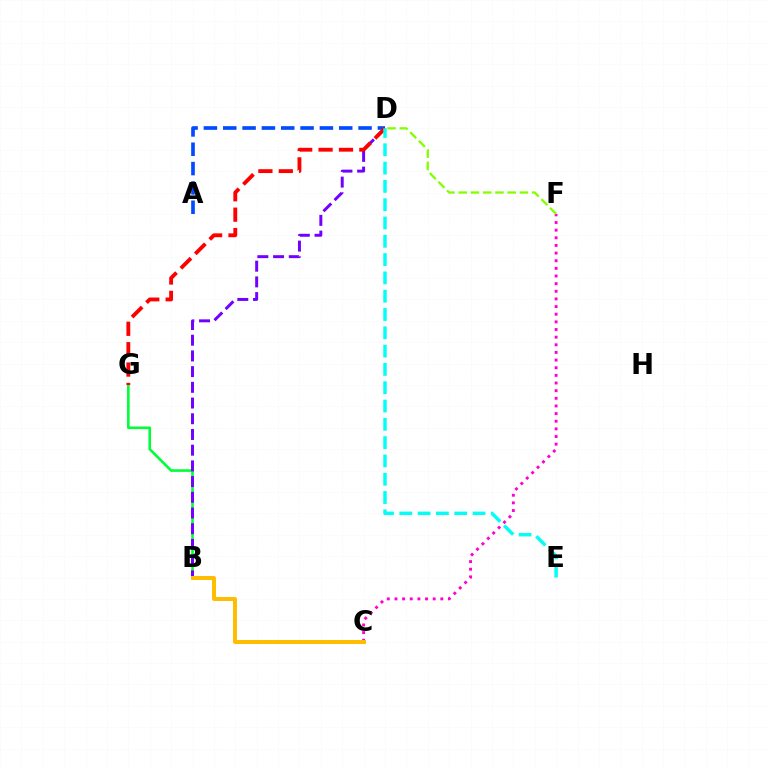{('A', 'D'): [{'color': '#004bff', 'line_style': 'dashed', 'thickness': 2.63}], ('B', 'G'): [{'color': '#00ff39', 'line_style': 'solid', 'thickness': 1.89}], ('B', 'D'): [{'color': '#7200ff', 'line_style': 'dashed', 'thickness': 2.13}], ('D', 'G'): [{'color': '#ff0000', 'line_style': 'dashed', 'thickness': 2.77}], ('D', 'E'): [{'color': '#00fff6', 'line_style': 'dashed', 'thickness': 2.49}], ('C', 'F'): [{'color': '#ff00cf', 'line_style': 'dotted', 'thickness': 2.08}], ('B', 'C'): [{'color': '#ffbd00', 'line_style': 'solid', 'thickness': 2.84}], ('D', 'F'): [{'color': '#84ff00', 'line_style': 'dashed', 'thickness': 1.66}]}